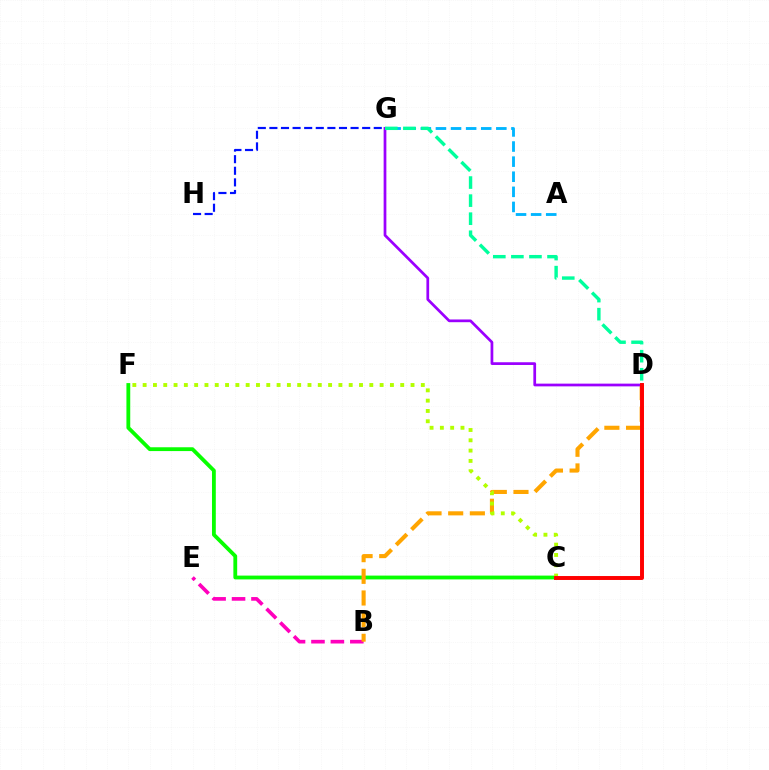{('B', 'E'): [{'color': '#ff00bd', 'line_style': 'dashed', 'thickness': 2.64}], ('C', 'F'): [{'color': '#08ff00', 'line_style': 'solid', 'thickness': 2.74}, {'color': '#b3ff00', 'line_style': 'dotted', 'thickness': 2.8}], ('B', 'D'): [{'color': '#ffa500', 'line_style': 'dashed', 'thickness': 2.94}], ('A', 'G'): [{'color': '#00b5ff', 'line_style': 'dashed', 'thickness': 2.05}], ('D', 'G'): [{'color': '#9b00ff', 'line_style': 'solid', 'thickness': 1.97}, {'color': '#00ff9d', 'line_style': 'dashed', 'thickness': 2.45}], ('C', 'D'): [{'color': '#ff0000', 'line_style': 'solid', 'thickness': 2.84}], ('G', 'H'): [{'color': '#0010ff', 'line_style': 'dashed', 'thickness': 1.58}]}